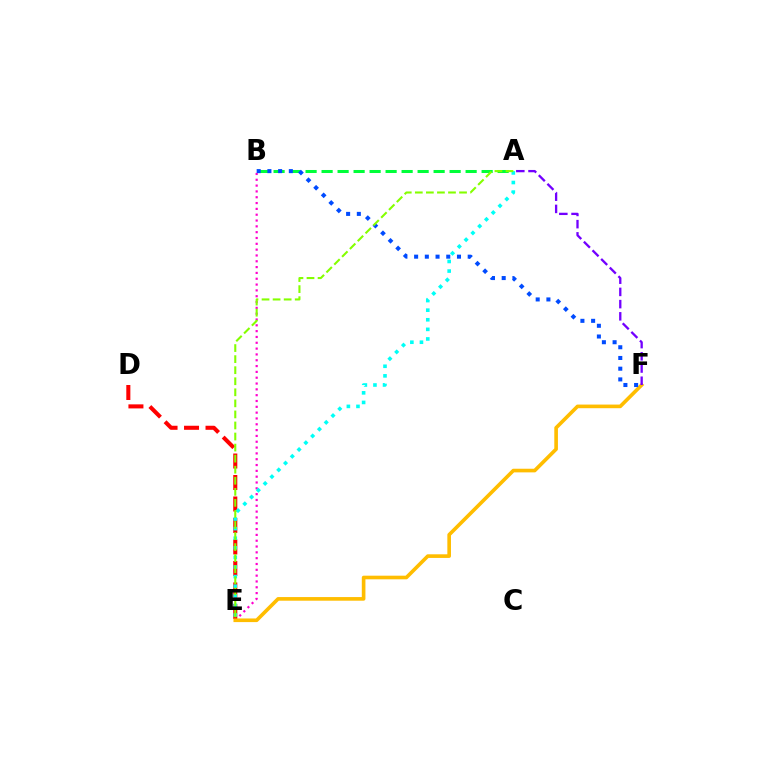{('B', 'E'): [{'color': '#ff00cf', 'line_style': 'dotted', 'thickness': 1.58}], ('D', 'E'): [{'color': '#ff0000', 'line_style': 'dashed', 'thickness': 2.92}], ('E', 'F'): [{'color': '#ffbd00', 'line_style': 'solid', 'thickness': 2.62}], ('A', 'E'): [{'color': '#00fff6', 'line_style': 'dotted', 'thickness': 2.61}, {'color': '#84ff00', 'line_style': 'dashed', 'thickness': 1.5}], ('A', 'B'): [{'color': '#00ff39', 'line_style': 'dashed', 'thickness': 2.17}], ('B', 'F'): [{'color': '#004bff', 'line_style': 'dotted', 'thickness': 2.91}], ('A', 'F'): [{'color': '#7200ff', 'line_style': 'dashed', 'thickness': 1.66}]}